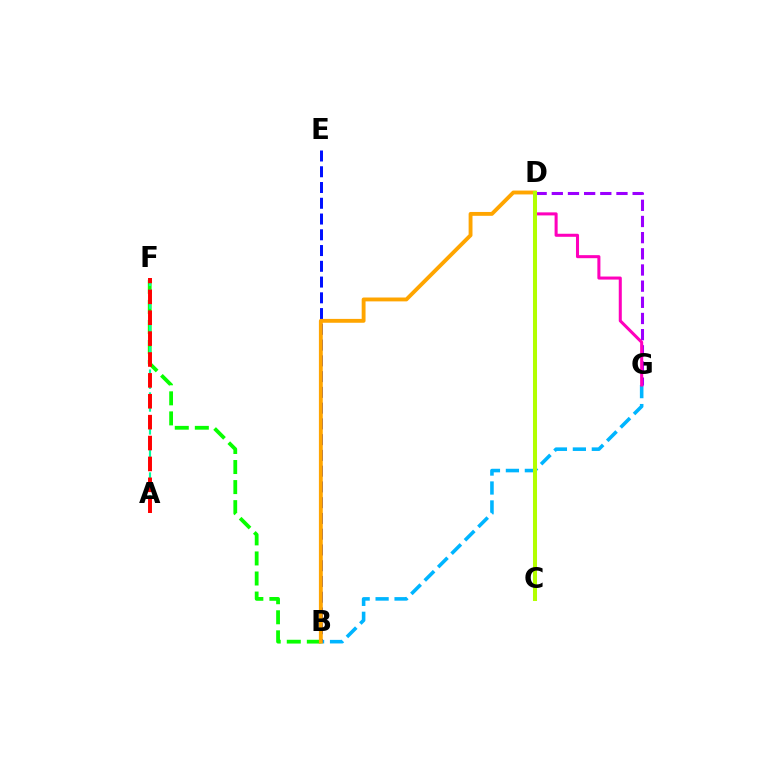{('B', 'G'): [{'color': '#00b5ff', 'line_style': 'dashed', 'thickness': 2.58}], ('D', 'G'): [{'color': '#9b00ff', 'line_style': 'dashed', 'thickness': 2.2}, {'color': '#ff00bd', 'line_style': 'solid', 'thickness': 2.19}], ('B', 'F'): [{'color': '#08ff00', 'line_style': 'dashed', 'thickness': 2.72}], ('A', 'F'): [{'color': '#00ff9d', 'line_style': 'dashed', 'thickness': 1.55}, {'color': '#ff0000', 'line_style': 'dashed', 'thickness': 2.84}], ('B', 'E'): [{'color': '#0010ff', 'line_style': 'dashed', 'thickness': 2.14}], ('B', 'D'): [{'color': '#ffa500', 'line_style': 'solid', 'thickness': 2.78}], ('C', 'D'): [{'color': '#b3ff00', 'line_style': 'solid', 'thickness': 2.9}]}